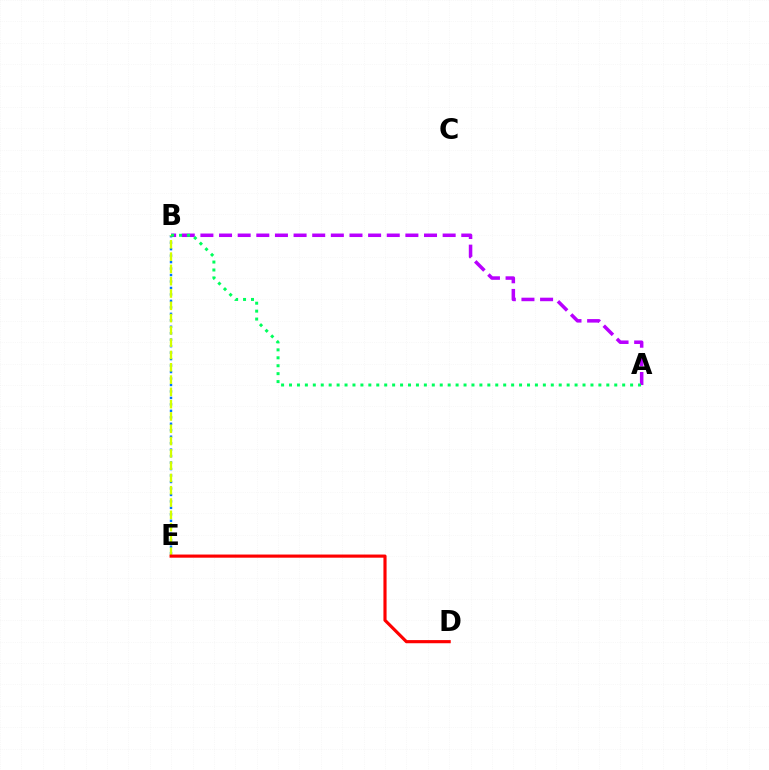{('A', 'B'): [{'color': '#b900ff', 'line_style': 'dashed', 'thickness': 2.53}, {'color': '#00ff5c', 'line_style': 'dotted', 'thickness': 2.16}], ('B', 'E'): [{'color': '#0074ff', 'line_style': 'dotted', 'thickness': 1.76}, {'color': '#d1ff00', 'line_style': 'dashed', 'thickness': 1.67}], ('D', 'E'): [{'color': '#ff0000', 'line_style': 'solid', 'thickness': 2.27}]}